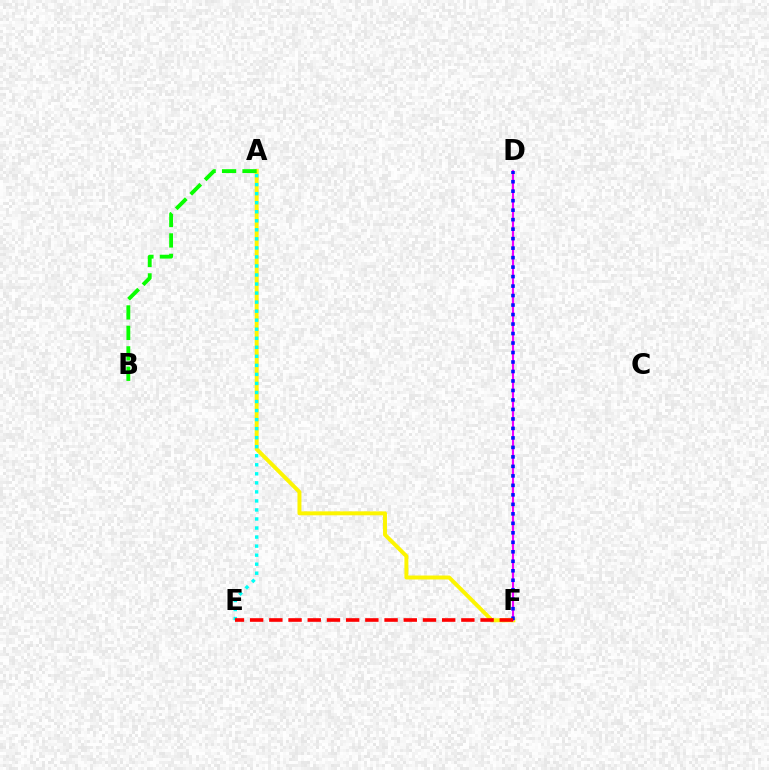{('A', 'F'): [{'color': '#fcf500', 'line_style': 'solid', 'thickness': 2.84}], ('A', 'B'): [{'color': '#08ff00', 'line_style': 'dashed', 'thickness': 2.78}], ('D', 'F'): [{'color': '#ee00ff', 'line_style': 'solid', 'thickness': 1.55}, {'color': '#0010ff', 'line_style': 'dotted', 'thickness': 2.58}], ('A', 'E'): [{'color': '#00fff6', 'line_style': 'dotted', 'thickness': 2.46}], ('E', 'F'): [{'color': '#ff0000', 'line_style': 'dashed', 'thickness': 2.61}]}